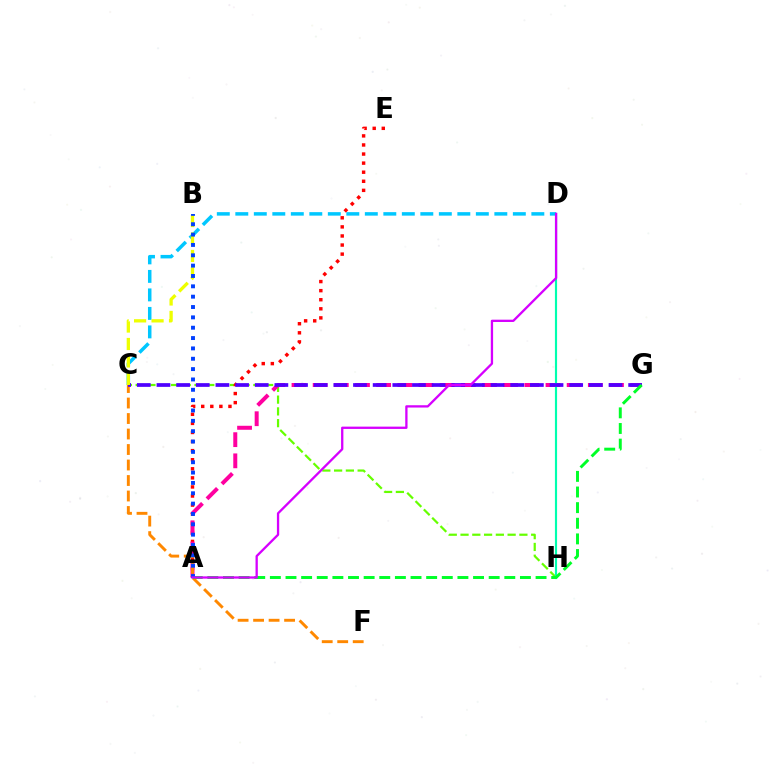{('C', 'H'): [{'color': '#66ff00', 'line_style': 'dashed', 'thickness': 1.6}], ('C', 'D'): [{'color': '#00c7ff', 'line_style': 'dashed', 'thickness': 2.51}], ('A', 'E'): [{'color': '#ff0000', 'line_style': 'dotted', 'thickness': 2.47}], ('A', 'G'): [{'color': '#ff00a0', 'line_style': 'dashed', 'thickness': 2.88}, {'color': '#00ff27', 'line_style': 'dashed', 'thickness': 2.12}], ('D', 'H'): [{'color': '#00ffaf', 'line_style': 'solid', 'thickness': 1.55}], ('C', 'F'): [{'color': '#ff8800', 'line_style': 'dashed', 'thickness': 2.11}], ('C', 'G'): [{'color': '#4f00ff', 'line_style': 'dashed', 'thickness': 2.67}], ('B', 'C'): [{'color': '#eeff00', 'line_style': 'dashed', 'thickness': 2.37}], ('A', 'B'): [{'color': '#003fff', 'line_style': 'dotted', 'thickness': 2.81}], ('A', 'D'): [{'color': '#d600ff', 'line_style': 'solid', 'thickness': 1.66}]}